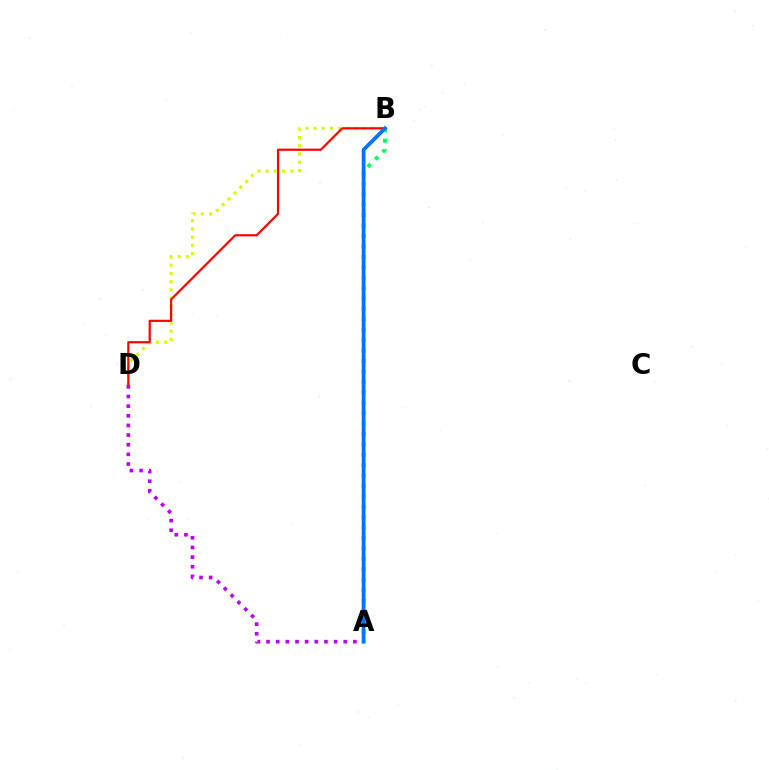{('A', 'B'): [{'color': '#00ff5c', 'line_style': 'dotted', 'thickness': 2.83}, {'color': '#0074ff', 'line_style': 'solid', 'thickness': 2.72}], ('B', 'D'): [{'color': '#d1ff00', 'line_style': 'dotted', 'thickness': 2.24}, {'color': '#ff0000', 'line_style': 'solid', 'thickness': 1.58}], ('A', 'D'): [{'color': '#b900ff', 'line_style': 'dotted', 'thickness': 2.62}]}